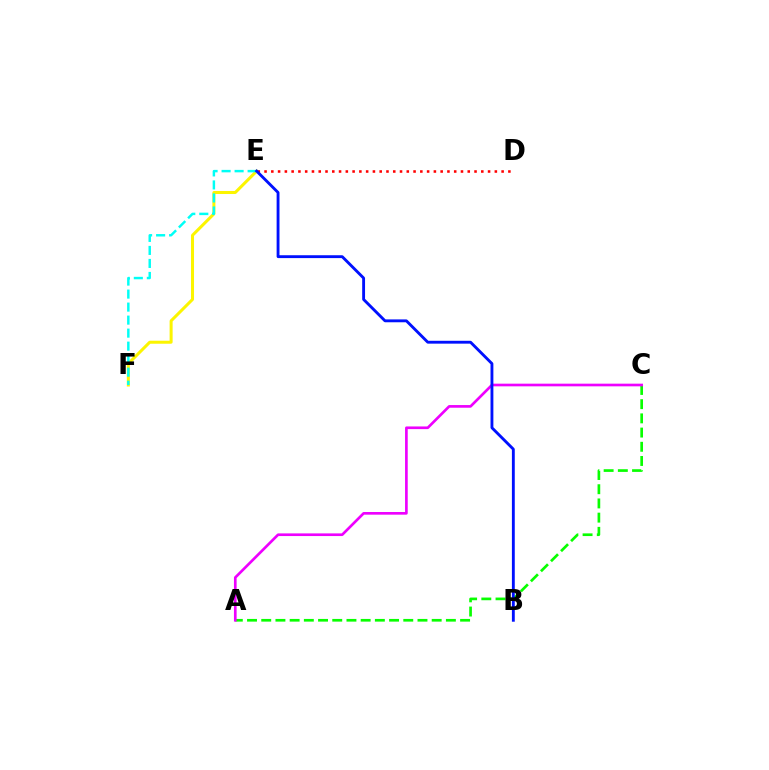{('A', 'C'): [{'color': '#08ff00', 'line_style': 'dashed', 'thickness': 1.93}, {'color': '#ee00ff', 'line_style': 'solid', 'thickness': 1.92}], ('E', 'F'): [{'color': '#fcf500', 'line_style': 'solid', 'thickness': 2.18}, {'color': '#00fff6', 'line_style': 'dashed', 'thickness': 1.77}], ('D', 'E'): [{'color': '#ff0000', 'line_style': 'dotted', 'thickness': 1.84}], ('B', 'E'): [{'color': '#0010ff', 'line_style': 'solid', 'thickness': 2.06}]}